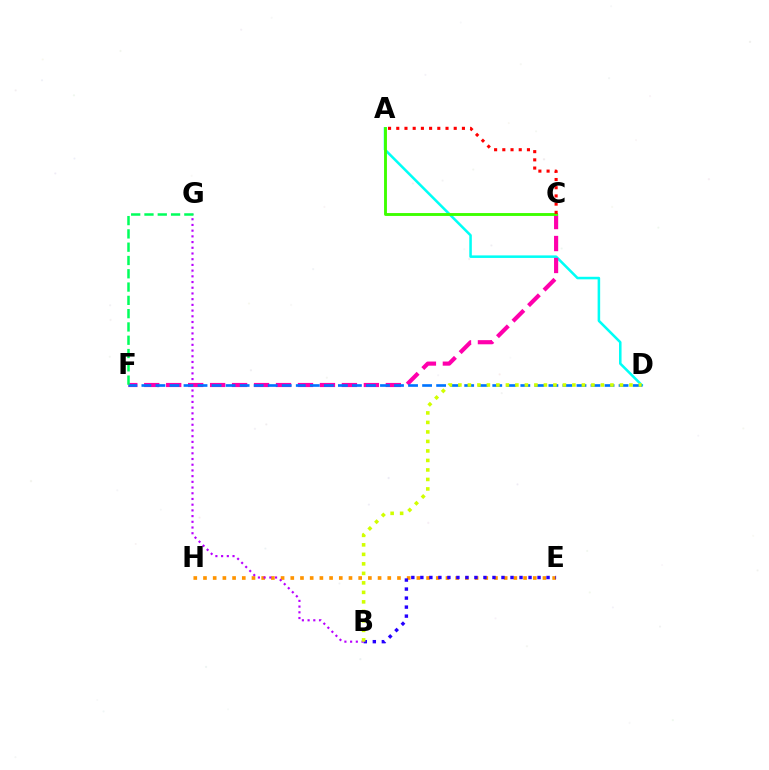{('A', 'D'): [{'color': '#00fff6', 'line_style': 'solid', 'thickness': 1.83}], ('E', 'H'): [{'color': '#ff9400', 'line_style': 'dotted', 'thickness': 2.64}], ('B', 'E'): [{'color': '#2500ff', 'line_style': 'dotted', 'thickness': 2.45}], ('B', 'G'): [{'color': '#b900ff', 'line_style': 'dotted', 'thickness': 1.55}], ('C', 'F'): [{'color': '#ff00ac', 'line_style': 'dashed', 'thickness': 2.98}], ('D', 'F'): [{'color': '#0074ff', 'line_style': 'dashed', 'thickness': 1.91}], ('B', 'D'): [{'color': '#d1ff00', 'line_style': 'dotted', 'thickness': 2.58}], ('A', 'C'): [{'color': '#3dff00', 'line_style': 'solid', 'thickness': 2.08}, {'color': '#ff0000', 'line_style': 'dotted', 'thickness': 2.23}], ('F', 'G'): [{'color': '#00ff5c', 'line_style': 'dashed', 'thickness': 1.81}]}